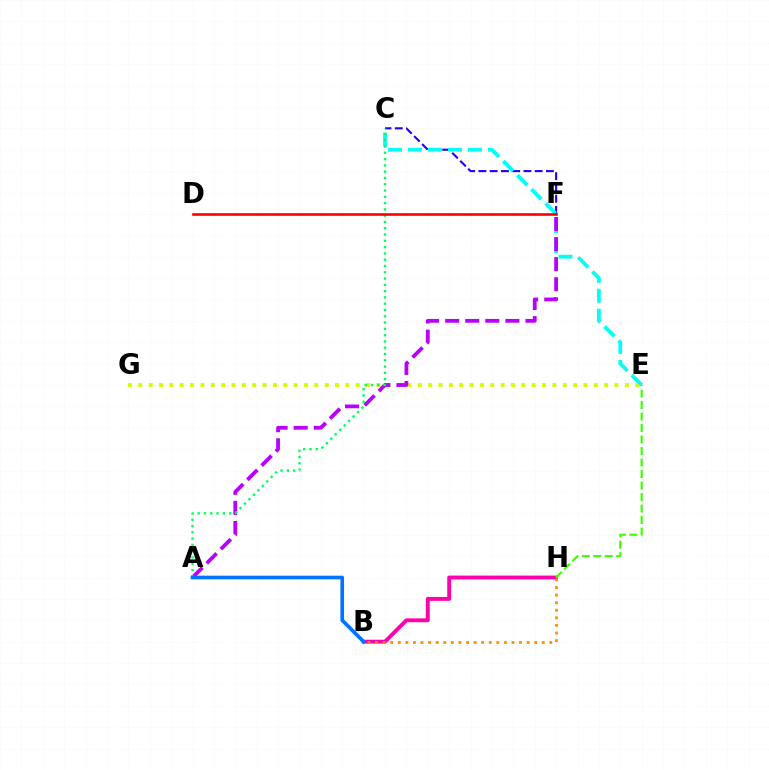{('C', 'F'): [{'color': '#2500ff', 'line_style': 'dashed', 'thickness': 1.53}], ('E', 'G'): [{'color': '#d1ff00', 'line_style': 'dotted', 'thickness': 2.81}], ('C', 'E'): [{'color': '#00fff6', 'line_style': 'dashed', 'thickness': 2.72}], ('A', 'F'): [{'color': '#b900ff', 'line_style': 'dashed', 'thickness': 2.73}], ('B', 'H'): [{'color': '#ff00ac', 'line_style': 'solid', 'thickness': 2.79}, {'color': '#ff9400', 'line_style': 'dotted', 'thickness': 2.06}], ('E', 'H'): [{'color': '#3dff00', 'line_style': 'dashed', 'thickness': 1.56}], ('A', 'C'): [{'color': '#00ff5c', 'line_style': 'dotted', 'thickness': 1.71}], ('D', 'F'): [{'color': '#ff0000', 'line_style': 'solid', 'thickness': 1.89}], ('A', 'B'): [{'color': '#0074ff', 'line_style': 'solid', 'thickness': 2.62}]}